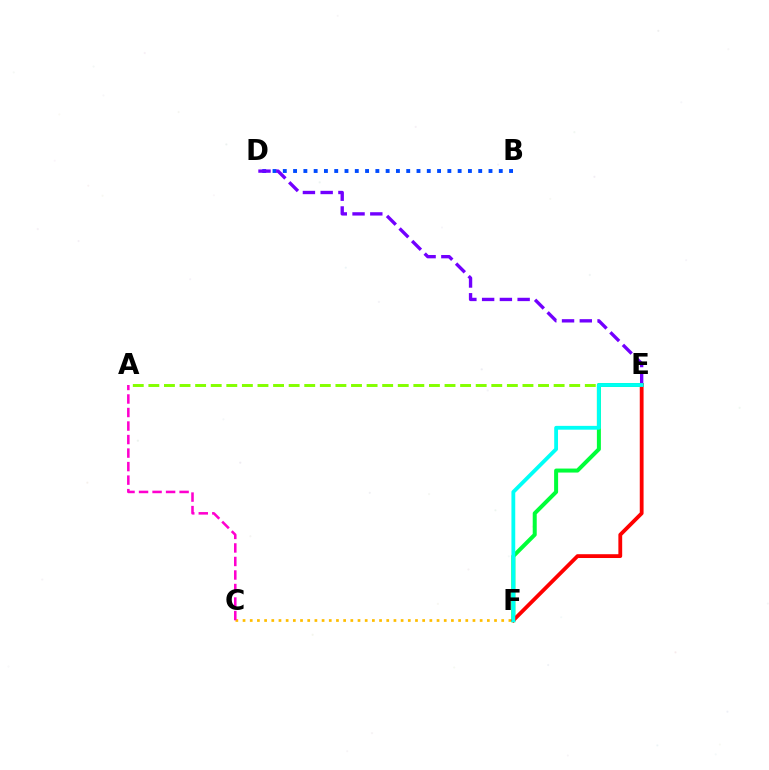{('A', 'E'): [{'color': '#84ff00', 'line_style': 'dashed', 'thickness': 2.12}], ('C', 'F'): [{'color': '#ffbd00', 'line_style': 'dotted', 'thickness': 1.95}], ('E', 'F'): [{'color': '#00ff39', 'line_style': 'solid', 'thickness': 2.88}, {'color': '#ff0000', 'line_style': 'solid', 'thickness': 2.74}, {'color': '#00fff6', 'line_style': 'solid', 'thickness': 2.74}], ('B', 'D'): [{'color': '#004bff', 'line_style': 'dotted', 'thickness': 2.79}], ('A', 'C'): [{'color': '#ff00cf', 'line_style': 'dashed', 'thickness': 1.84}], ('D', 'E'): [{'color': '#7200ff', 'line_style': 'dashed', 'thickness': 2.41}]}